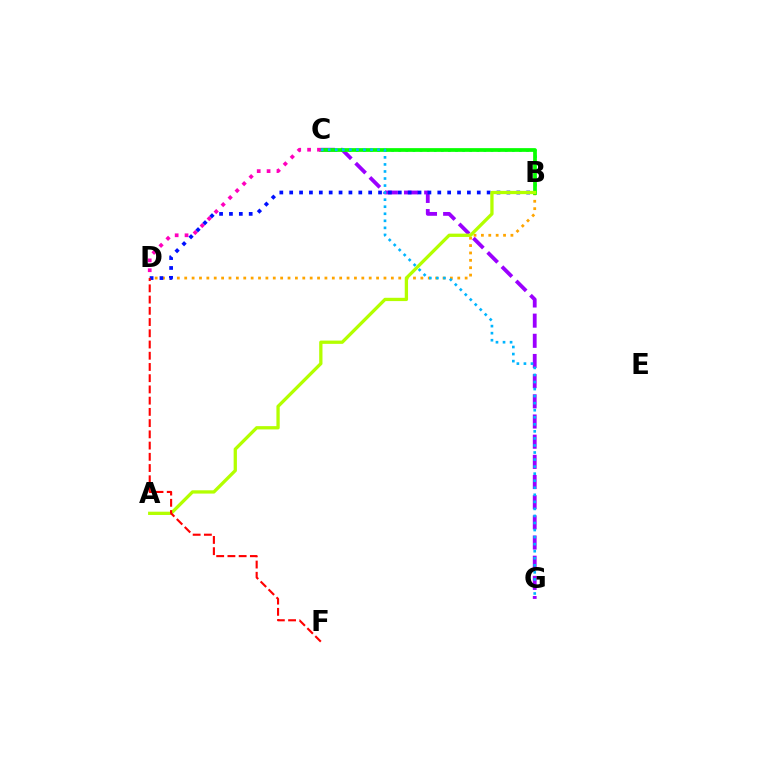{('B', 'C'): [{'color': '#00ff9d', 'line_style': 'dotted', 'thickness': 1.93}, {'color': '#08ff00', 'line_style': 'solid', 'thickness': 2.69}], ('C', 'G'): [{'color': '#9b00ff', 'line_style': 'dashed', 'thickness': 2.74}, {'color': '#00b5ff', 'line_style': 'dotted', 'thickness': 1.92}], ('B', 'D'): [{'color': '#ffa500', 'line_style': 'dotted', 'thickness': 2.01}, {'color': '#0010ff', 'line_style': 'dotted', 'thickness': 2.68}], ('C', 'D'): [{'color': '#ff00bd', 'line_style': 'dotted', 'thickness': 2.68}], ('A', 'B'): [{'color': '#b3ff00', 'line_style': 'solid', 'thickness': 2.37}], ('D', 'F'): [{'color': '#ff0000', 'line_style': 'dashed', 'thickness': 1.53}]}